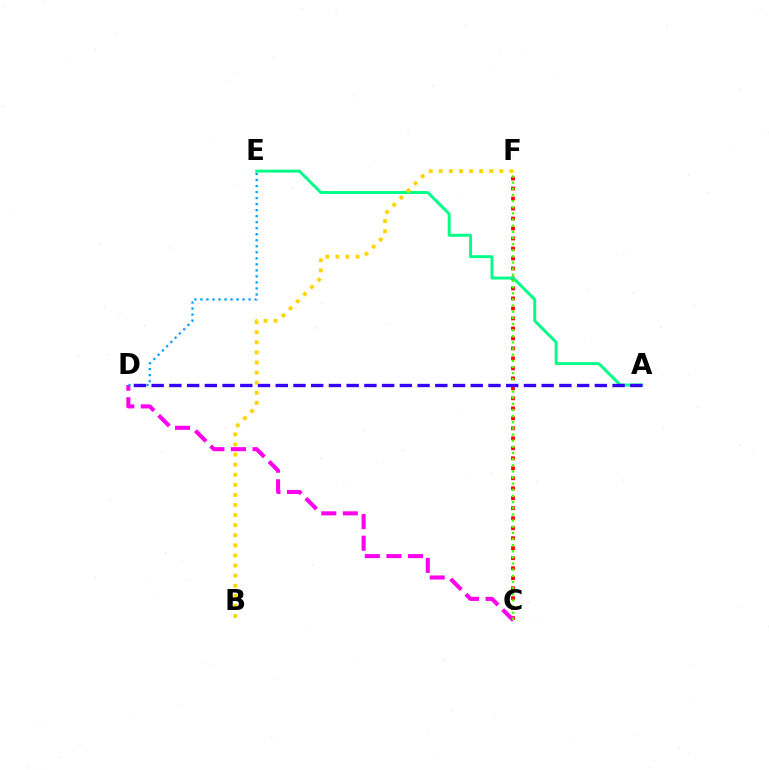{('C', 'F'): [{'color': '#ff0000', 'line_style': 'dotted', 'thickness': 2.71}, {'color': '#4fff00', 'line_style': 'dotted', 'thickness': 1.67}], ('A', 'E'): [{'color': '#00ff86', 'line_style': 'solid', 'thickness': 2.11}], ('C', 'D'): [{'color': '#ff00ed', 'line_style': 'dashed', 'thickness': 2.93}], ('B', 'F'): [{'color': '#ffd500', 'line_style': 'dotted', 'thickness': 2.74}], ('D', 'E'): [{'color': '#009eff', 'line_style': 'dotted', 'thickness': 1.64}], ('A', 'D'): [{'color': '#3700ff', 'line_style': 'dashed', 'thickness': 2.41}]}